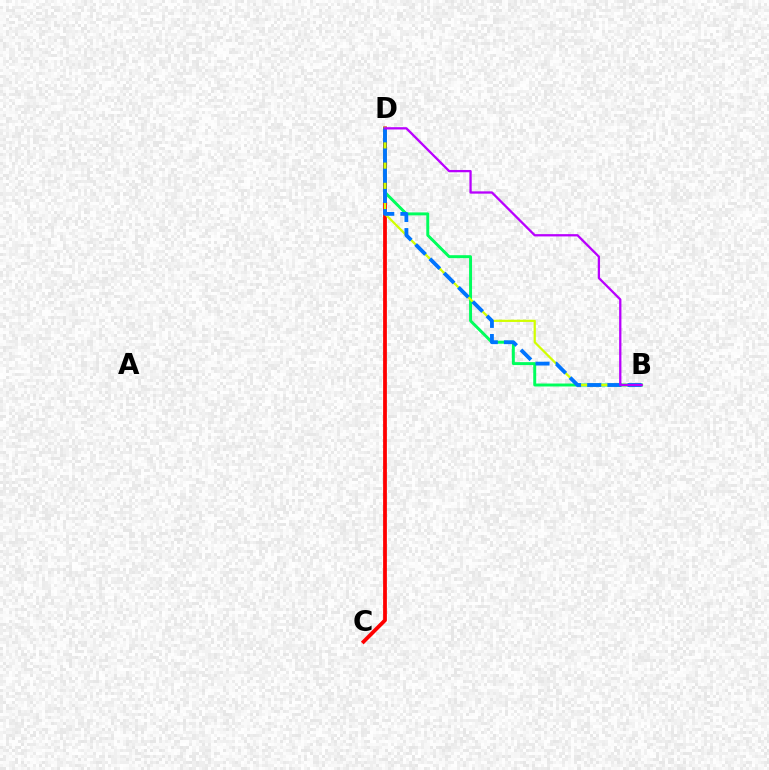{('C', 'D'): [{'color': '#ff0000', 'line_style': 'solid', 'thickness': 2.72}], ('B', 'D'): [{'color': '#00ff5c', 'line_style': 'solid', 'thickness': 2.12}, {'color': '#d1ff00', 'line_style': 'solid', 'thickness': 1.61}, {'color': '#0074ff', 'line_style': 'dashed', 'thickness': 2.74}, {'color': '#b900ff', 'line_style': 'solid', 'thickness': 1.65}]}